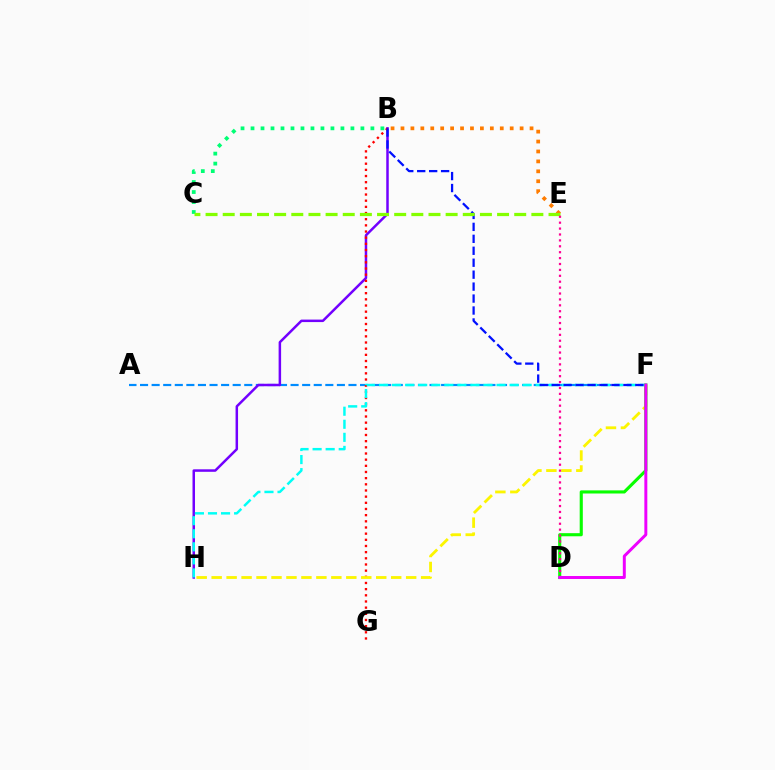{('A', 'F'): [{'color': '#008cff', 'line_style': 'dashed', 'thickness': 1.57}], ('B', 'H'): [{'color': '#7200ff', 'line_style': 'solid', 'thickness': 1.8}], ('B', 'C'): [{'color': '#00ff74', 'line_style': 'dotted', 'thickness': 2.71}], ('B', 'E'): [{'color': '#ff7c00', 'line_style': 'dotted', 'thickness': 2.7}], ('B', 'G'): [{'color': '#ff0000', 'line_style': 'dotted', 'thickness': 1.68}], ('F', 'H'): [{'color': '#00fff6', 'line_style': 'dashed', 'thickness': 1.77}, {'color': '#fcf500', 'line_style': 'dashed', 'thickness': 2.03}], ('B', 'F'): [{'color': '#0010ff', 'line_style': 'dashed', 'thickness': 1.62}], ('C', 'E'): [{'color': '#84ff00', 'line_style': 'dashed', 'thickness': 2.33}], ('D', 'F'): [{'color': '#08ff00', 'line_style': 'solid', 'thickness': 2.24}, {'color': '#ee00ff', 'line_style': 'solid', 'thickness': 2.14}], ('D', 'E'): [{'color': '#ff0094', 'line_style': 'dotted', 'thickness': 1.6}]}